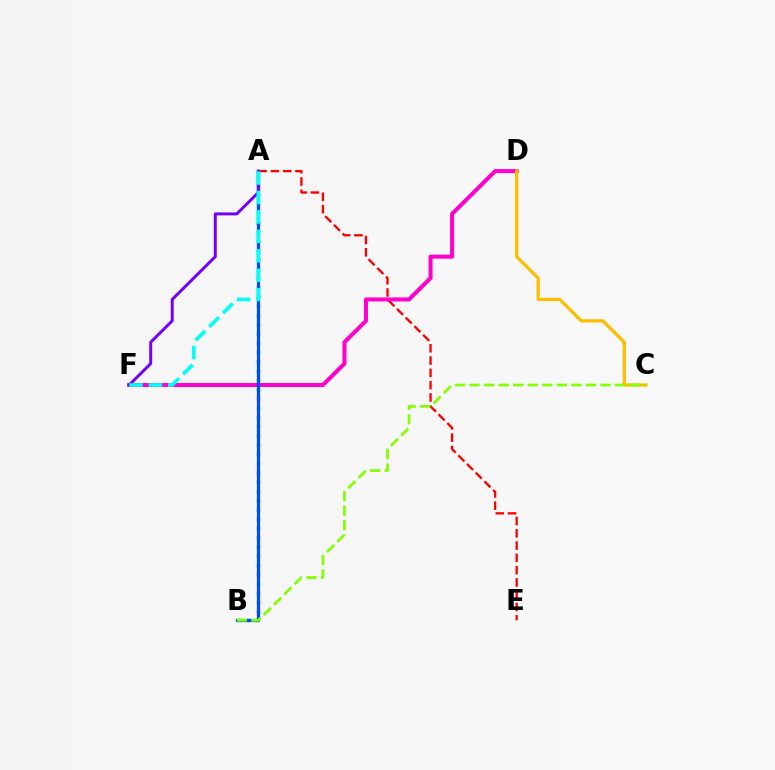{('A', 'E'): [{'color': '#ff0000', 'line_style': 'dashed', 'thickness': 1.67}], ('D', 'F'): [{'color': '#ff00cf', 'line_style': 'solid', 'thickness': 2.89}], ('C', 'D'): [{'color': '#ffbd00', 'line_style': 'solid', 'thickness': 2.33}], ('A', 'B'): [{'color': '#00ff39', 'line_style': 'dotted', 'thickness': 2.52}, {'color': '#004bff', 'line_style': 'solid', 'thickness': 2.33}], ('A', 'F'): [{'color': '#7200ff', 'line_style': 'solid', 'thickness': 2.14}, {'color': '#00fff6', 'line_style': 'dashed', 'thickness': 2.64}], ('B', 'C'): [{'color': '#84ff00', 'line_style': 'dashed', 'thickness': 1.98}]}